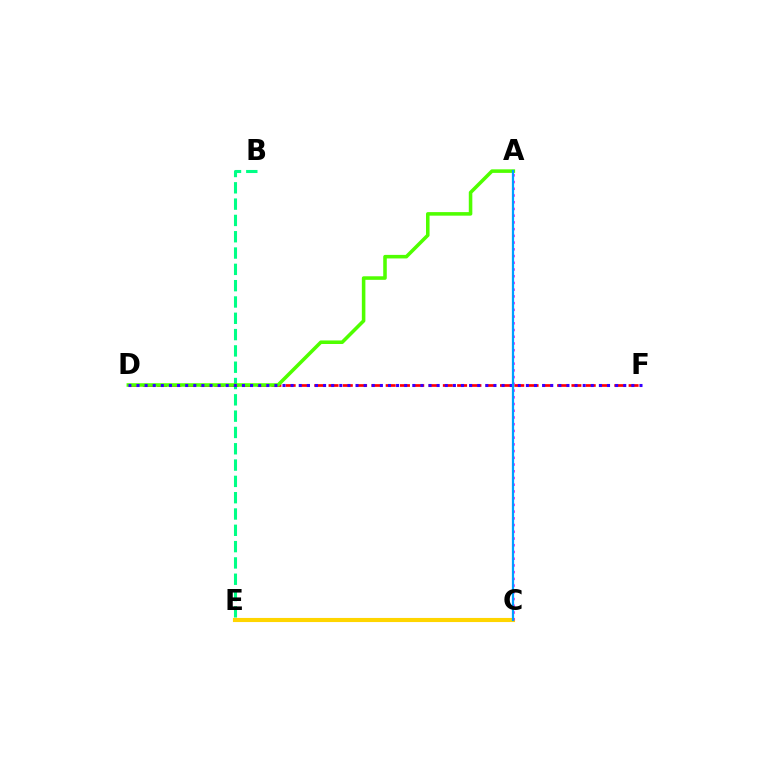{('B', 'E'): [{'color': '#00ff86', 'line_style': 'dashed', 'thickness': 2.22}], ('C', 'E'): [{'color': '#ffd500', 'line_style': 'solid', 'thickness': 2.95}], ('D', 'F'): [{'color': '#ff0000', 'line_style': 'dashed', 'thickness': 1.94}, {'color': '#3700ff', 'line_style': 'dotted', 'thickness': 2.2}], ('A', 'D'): [{'color': '#4fff00', 'line_style': 'solid', 'thickness': 2.56}], ('A', 'C'): [{'color': '#ff00ed', 'line_style': 'dotted', 'thickness': 1.83}, {'color': '#009eff', 'line_style': 'solid', 'thickness': 1.61}]}